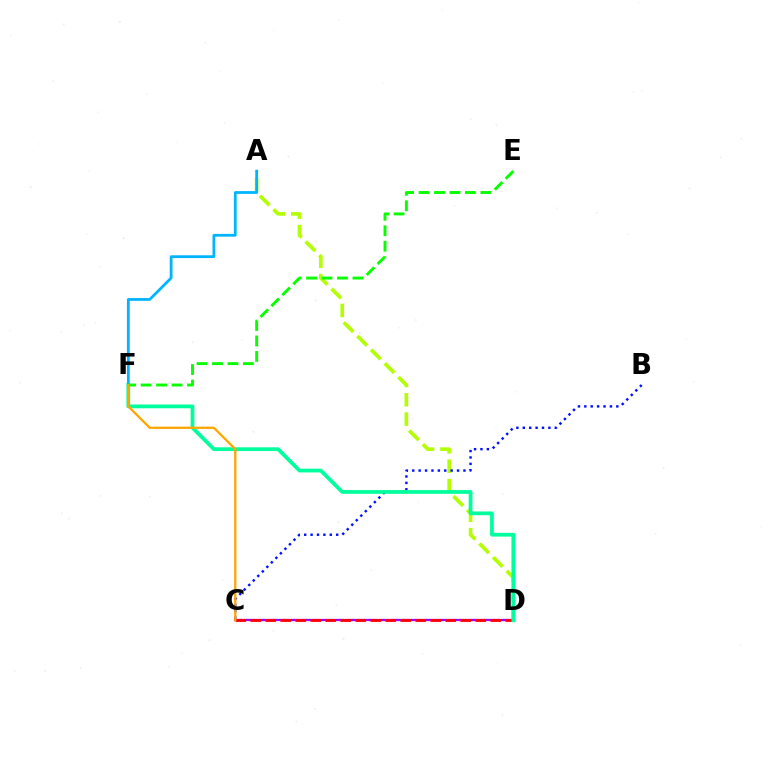{('A', 'D'): [{'color': '#b3ff00', 'line_style': 'dashed', 'thickness': 2.63}], ('B', 'C'): [{'color': '#0010ff', 'line_style': 'dotted', 'thickness': 1.74}], ('C', 'D'): [{'color': '#ff00bd', 'line_style': 'dashed', 'thickness': 1.52}, {'color': '#9b00ff', 'line_style': 'solid', 'thickness': 1.6}, {'color': '#ff0000', 'line_style': 'dashed', 'thickness': 2.04}], ('D', 'F'): [{'color': '#00ff9d', 'line_style': 'solid', 'thickness': 2.7}], ('A', 'F'): [{'color': '#00b5ff', 'line_style': 'solid', 'thickness': 2.0}], ('E', 'F'): [{'color': '#08ff00', 'line_style': 'dashed', 'thickness': 2.1}], ('C', 'F'): [{'color': '#ffa500', 'line_style': 'solid', 'thickness': 1.64}]}